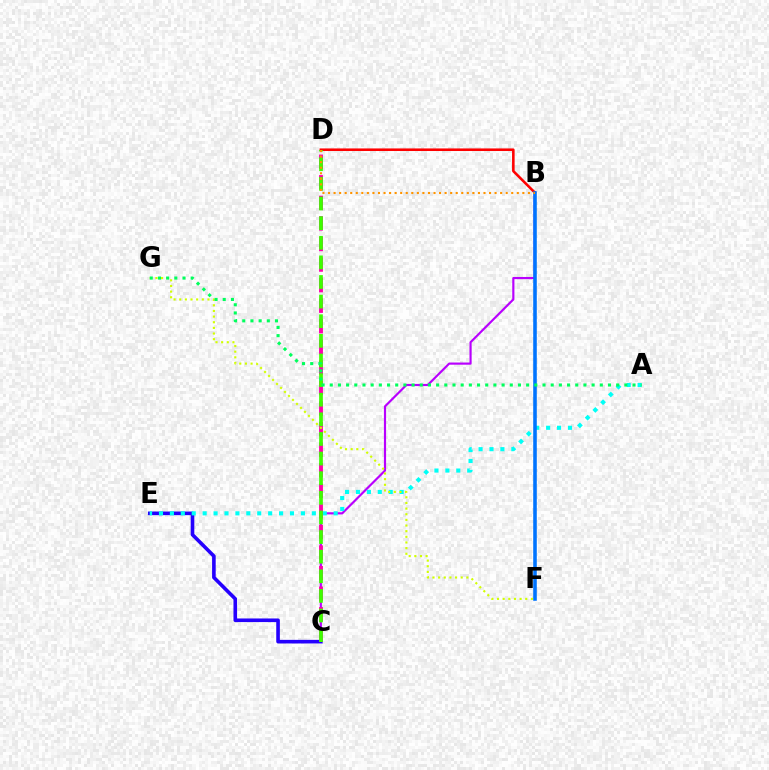{('B', 'C'): [{'color': '#b900ff', 'line_style': 'solid', 'thickness': 1.56}], ('B', 'D'): [{'color': '#ff0000', 'line_style': 'solid', 'thickness': 1.86}, {'color': '#ff9400', 'line_style': 'dotted', 'thickness': 1.51}], ('C', 'E'): [{'color': '#2500ff', 'line_style': 'solid', 'thickness': 2.6}], ('A', 'E'): [{'color': '#00fff6', 'line_style': 'dotted', 'thickness': 2.97}], ('C', 'D'): [{'color': '#ff00ac', 'line_style': 'dashed', 'thickness': 2.79}, {'color': '#3dff00', 'line_style': 'dashed', 'thickness': 2.67}], ('B', 'F'): [{'color': '#0074ff', 'line_style': 'solid', 'thickness': 2.58}], ('F', 'G'): [{'color': '#d1ff00', 'line_style': 'dotted', 'thickness': 1.53}], ('A', 'G'): [{'color': '#00ff5c', 'line_style': 'dotted', 'thickness': 2.22}]}